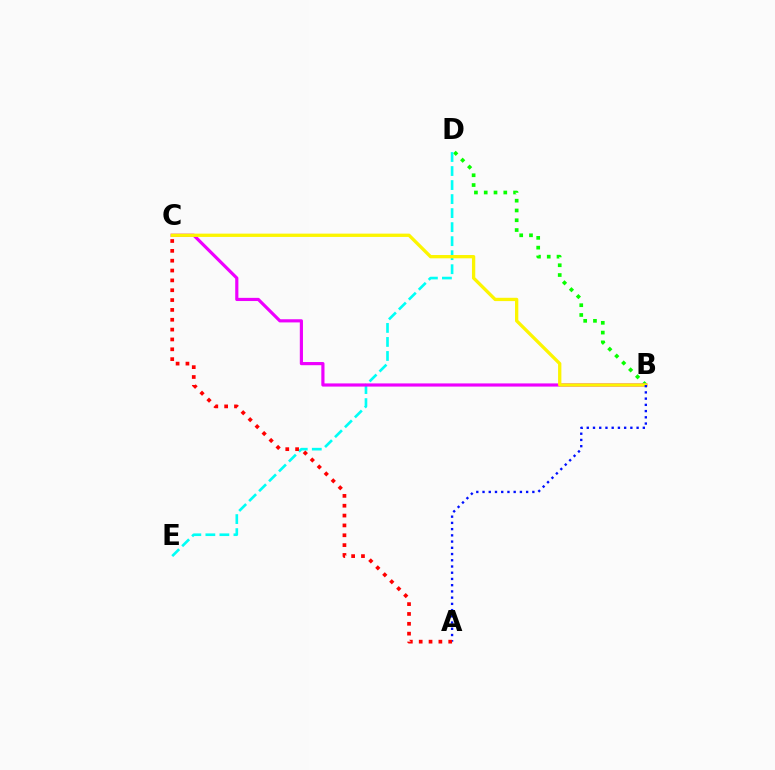{('B', 'D'): [{'color': '#08ff00', 'line_style': 'dotted', 'thickness': 2.66}], ('D', 'E'): [{'color': '#00fff6', 'line_style': 'dashed', 'thickness': 1.91}], ('B', 'C'): [{'color': '#ee00ff', 'line_style': 'solid', 'thickness': 2.28}, {'color': '#fcf500', 'line_style': 'solid', 'thickness': 2.38}], ('A', 'B'): [{'color': '#0010ff', 'line_style': 'dotted', 'thickness': 1.69}], ('A', 'C'): [{'color': '#ff0000', 'line_style': 'dotted', 'thickness': 2.67}]}